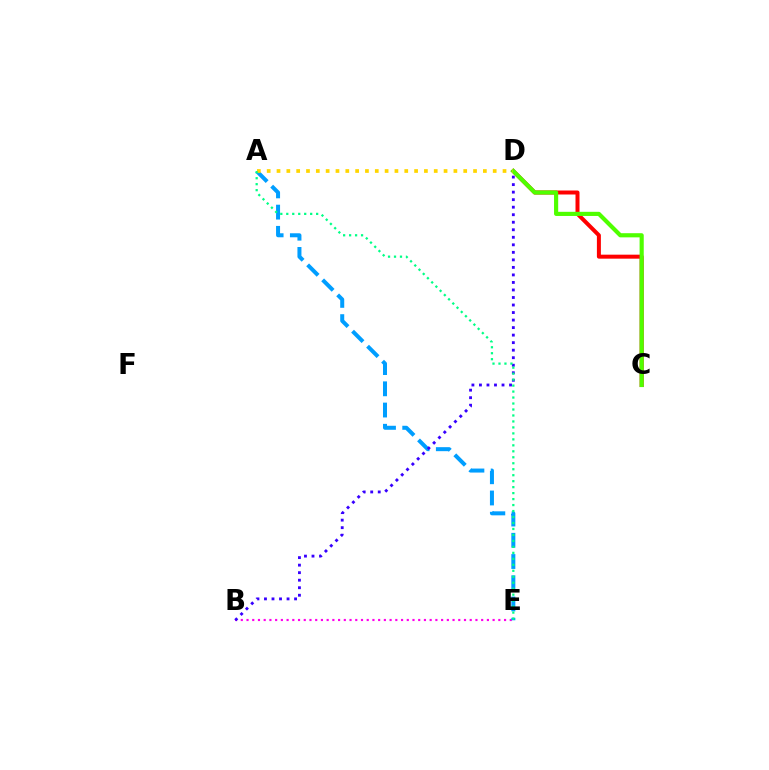{('B', 'E'): [{'color': '#ff00ed', 'line_style': 'dotted', 'thickness': 1.55}], ('C', 'D'): [{'color': '#ff0000', 'line_style': 'solid', 'thickness': 2.87}, {'color': '#4fff00', 'line_style': 'solid', 'thickness': 2.99}], ('A', 'E'): [{'color': '#009eff', 'line_style': 'dashed', 'thickness': 2.88}, {'color': '#00ff86', 'line_style': 'dotted', 'thickness': 1.62}], ('B', 'D'): [{'color': '#3700ff', 'line_style': 'dotted', 'thickness': 2.04}], ('A', 'D'): [{'color': '#ffd500', 'line_style': 'dotted', 'thickness': 2.67}]}